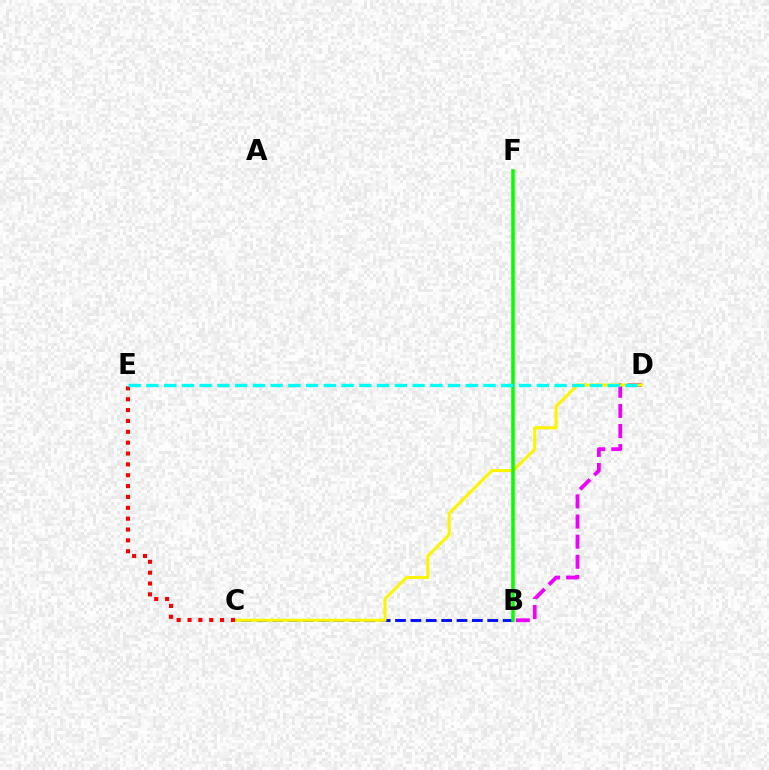{('B', 'D'): [{'color': '#ee00ff', 'line_style': 'dashed', 'thickness': 2.73}], ('B', 'C'): [{'color': '#0010ff', 'line_style': 'dashed', 'thickness': 2.09}], ('C', 'D'): [{'color': '#fcf500', 'line_style': 'solid', 'thickness': 2.21}], ('C', 'E'): [{'color': '#ff0000', 'line_style': 'dotted', 'thickness': 2.95}], ('B', 'F'): [{'color': '#08ff00', 'line_style': 'solid', 'thickness': 2.56}], ('D', 'E'): [{'color': '#00fff6', 'line_style': 'dashed', 'thickness': 2.41}]}